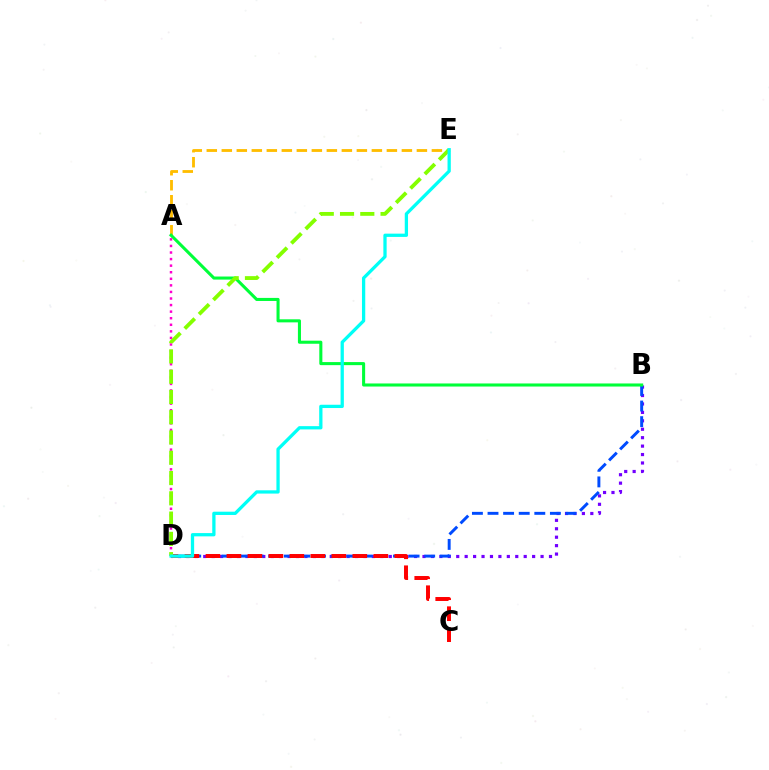{('B', 'D'): [{'color': '#7200ff', 'line_style': 'dotted', 'thickness': 2.29}, {'color': '#004bff', 'line_style': 'dashed', 'thickness': 2.12}], ('A', 'E'): [{'color': '#ffbd00', 'line_style': 'dashed', 'thickness': 2.04}], ('A', 'B'): [{'color': '#00ff39', 'line_style': 'solid', 'thickness': 2.21}], ('A', 'D'): [{'color': '#ff00cf', 'line_style': 'dotted', 'thickness': 1.79}], ('C', 'D'): [{'color': '#ff0000', 'line_style': 'dashed', 'thickness': 2.85}], ('D', 'E'): [{'color': '#84ff00', 'line_style': 'dashed', 'thickness': 2.75}, {'color': '#00fff6', 'line_style': 'solid', 'thickness': 2.36}]}